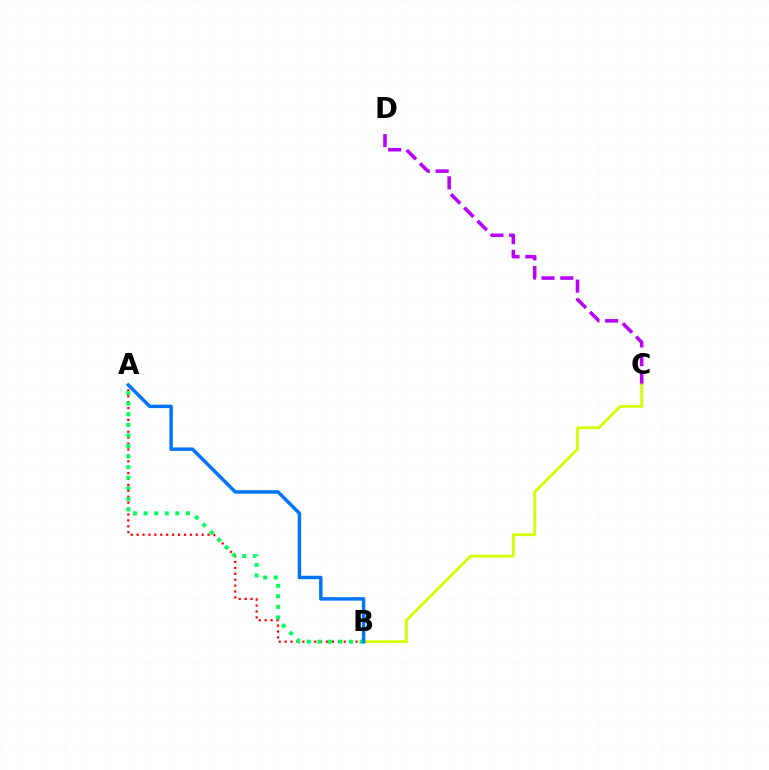{('A', 'B'): [{'color': '#ff0000', 'line_style': 'dotted', 'thickness': 1.61}, {'color': '#00ff5c', 'line_style': 'dotted', 'thickness': 2.87}, {'color': '#0074ff', 'line_style': 'solid', 'thickness': 2.49}], ('C', 'D'): [{'color': '#b900ff', 'line_style': 'dashed', 'thickness': 2.55}], ('B', 'C'): [{'color': '#d1ff00', 'line_style': 'solid', 'thickness': 2.02}]}